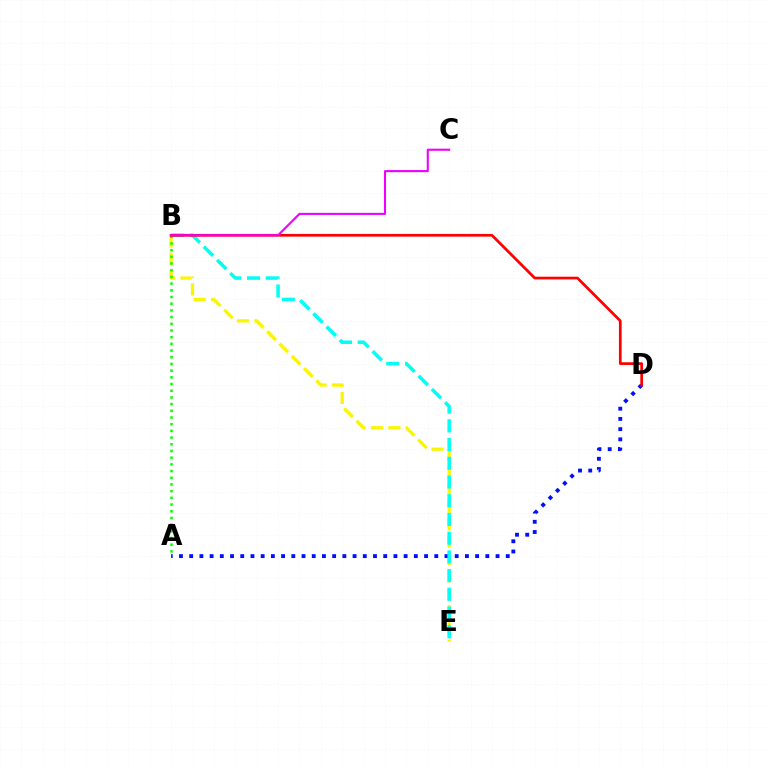{('B', 'E'): [{'color': '#fcf500', 'line_style': 'dashed', 'thickness': 2.36}, {'color': '#00fff6', 'line_style': 'dashed', 'thickness': 2.54}], ('A', 'D'): [{'color': '#0010ff', 'line_style': 'dotted', 'thickness': 2.77}], ('A', 'B'): [{'color': '#08ff00', 'line_style': 'dotted', 'thickness': 1.82}], ('B', 'D'): [{'color': '#ff0000', 'line_style': 'solid', 'thickness': 1.96}], ('B', 'C'): [{'color': '#ee00ff', 'line_style': 'solid', 'thickness': 1.51}]}